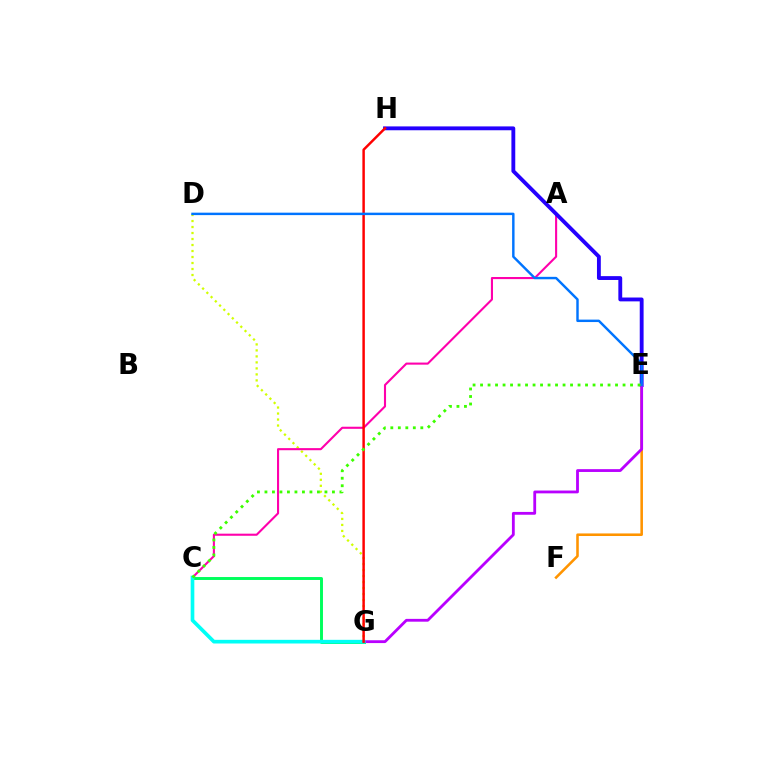{('D', 'G'): [{'color': '#d1ff00', 'line_style': 'dotted', 'thickness': 1.63}], ('E', 'F'): [{'color': '#ff9400', 'line_style': 'solid', 'thickness': 1.85}], ('C', 'G'): [{'color': '#00ff5c', 'line_style': 'solid', 'thickness': 2.11}, {'color': '#00fff6', 'line_style': 'solid', 'thickness': 2.64}], ('A', 'C'): [{'color': '#ff00ac', 'line_style': 'solid', 'thickness': 1.51}], ('E', 'H'): [{'color': '#2500ff', 'line_style': 'solid', 'thickness': 2.77}], ('E', 'G'): [{'color': '#b900ff', 'line_style': 'solid', 'thickness': 2.03}], ('G', 'H'): [{'color': '#ff0000', 'line_style': 'solid', 'thickness': 1.78}], ('D', 'E'): [{'color': '#0074ff', 'line_style': 'solid', 'thickness': 1.76}], ('C', 'E'): [{'color': '#3dff00', 'line_style': 'dotted', 'thickness': 2.04}]}